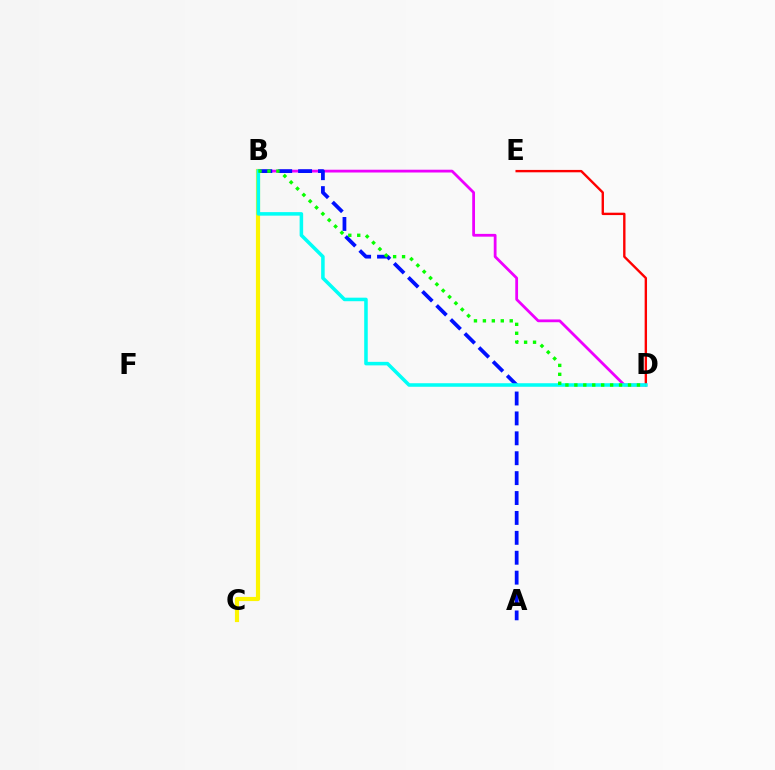{('B', 'C'): [{'color': '#fcf500', 'line_style': 'solid', 'thickness': 3.0}], ('B', 'D'): [{'color': '#ee00ff', 'line_style': 'solid', 'thickness': 2.0}, {'color': '#00fff6', 'line_style': 'solid', 'thickness': 2.55}, {'color': '#08ff00', 'line_style': 'dotted', 'thickness': 2.43}], ('A', 'B'): [{'color': '#0010ff', 'line_style': 'dashed', 'thickness': 2.7}], ('D', 'E'): [{'color': '#ff0000', 'line_style': 'solid', 'thickness': 1.71}]}